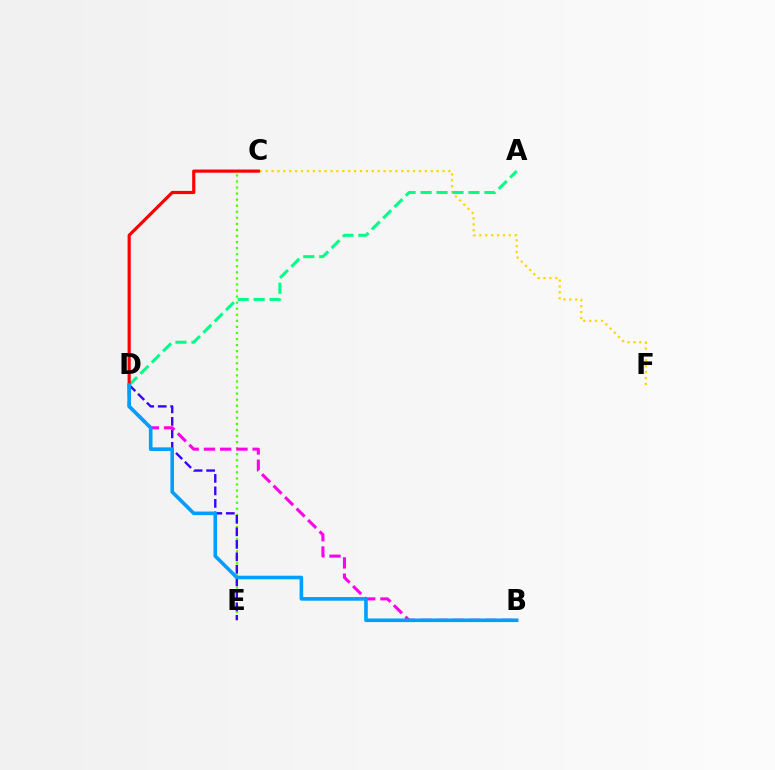{('C', 'E'): [{'color': '#4fff00', 'line_style': 'dotted', 'thickness': 1.65}], ('D', 'E'): [{'color': '#3700ff', 'line_style': 'dashed', 'thickness': 1.7}], ('C', 'F'): [{'color': '#ffd500', 'line_style': 'dotted', 'thickness': 1.6}], ('A', 'D'): [{'color': '#00ff86', 'line_style': 'dashed', 'thickness': 2.17}], ('B', 'D'): [{'color': '#ff00ed', 'line_style': 'dashed', 'thickness': 2.21}, {'color': '#009eff', 'line_style': 'solid', 'thickness': 2.6}], ('C', 'D'): [{'color': '#ff0000', 'line_style': 'solid', 'thickness': 2.28}]}